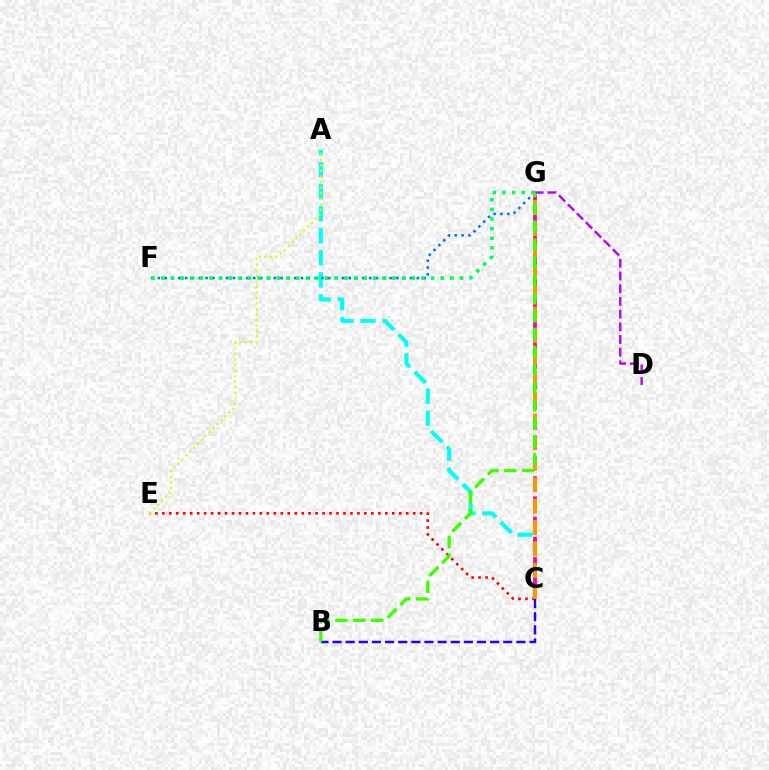{('A', 'C'): [{'color': '#00fff6', 'line_style': 'dashed', 'thickness': 2.99}], ('C', 'E'): [{'color': '#ff0000', 'line_style': 'dotted', 'thickness': 1.89}], ('F', 'G'): [{'color': '#0074ff', 'line_style': 'dotted', 'thickness': 1.85}, {'color': '#00ff5c', 'line_style': 'dotted', 'thickness': 2.62}], ('B', 'C'): [{'color': '#2500ff', 'line_style': 'dashed', 'thickness': 1.78}], ('C', 'G'): [{'color': '#ff00ac', 'line_style': 'dashed', 'thickness': 2.75}, {'color': '#ff9400', 'line_style': 'dashed', 'thickness': 2.9}], ('A', 'E'): [{'color': '#d1ff00', 'line_style': 'dotted', 'thickness': 1.5}], ('D', 'G'): [{'color': '#b900ff', 'line_style': 'dashed', 'thickness': 1.73}], ('B', 'G'): [{'color': '#3dff00', 'line_style': 'dashed', 'thickness': 2.43}]}